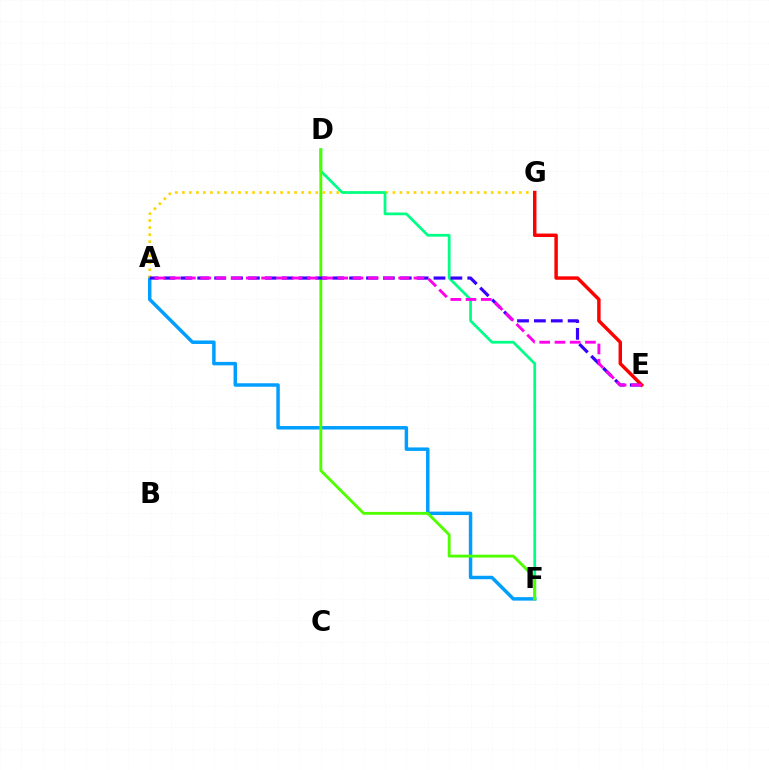{('A', 'F'): [{'color': '#009eff', 'line_style': 'solid', 'thickness': 2.5}], ('A', 'G'): [{'color': '#ffd500', 'line_style': 'dotted', 'thickness': 1.91}], ('D', 'F'): [{'color': '#00ff86', 'line_style': 'solid', 'thickness': 1.98}, {'color': '#4fff00', 'line_style': 'solid', 'thickness': 2.06}], ('A', 'E'): [{'color': '#3700ff', 'line_style': 'dashed', 'thickness': 2.29}, {'color': '#ff00ed', 'line_style': 'dashed', 'thickness': 2.07}], ('E', 'G'): [{'color': '#ff0000', 'line_style': 'solid', 'thickness': 2.48}]}